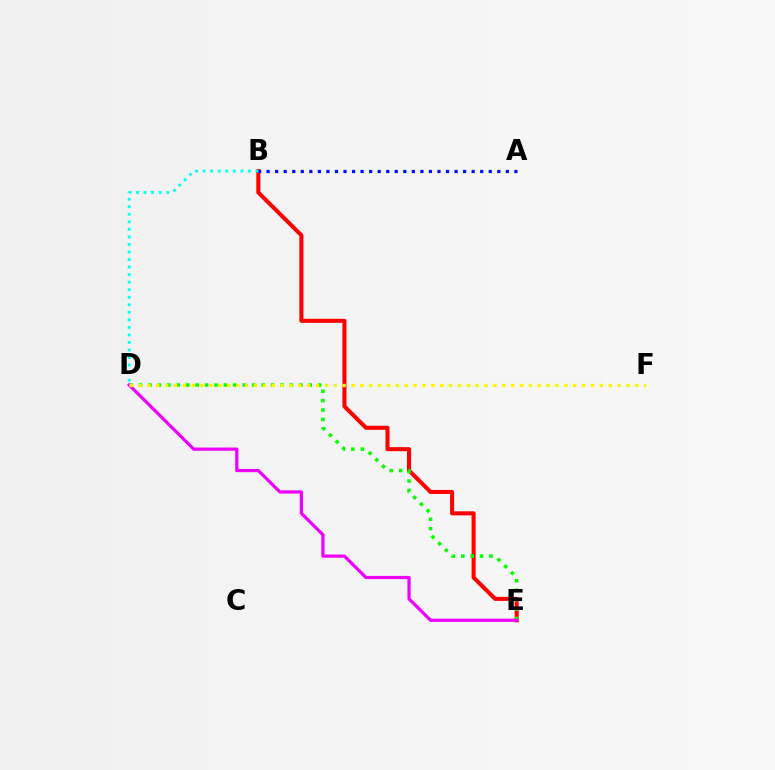{('B', 'E'): [{'color': '#ff0000', 'line_style': 'solid', 'thickness': 2.92}], ('D', 'E'): [{'color': '#08ff00', 'line_style': 'dotted', 'thickness': 2.56}, {'color': '#ee00ff', 'line_style': 'solid', 'thickness': 2.31}], ('A', 'B'): [{'color': '#0010ff', 'line_style': 'dotted', 'thickness': 2.32}], ('B', 'D'): [{'color': '#00fff6', 'line_style': 'dotted', 'thickness': 2.05}], ('D', 'F'): [{'color': '#fcf500', 'line_style': 'dotted', 'thickness': 2.41}]}